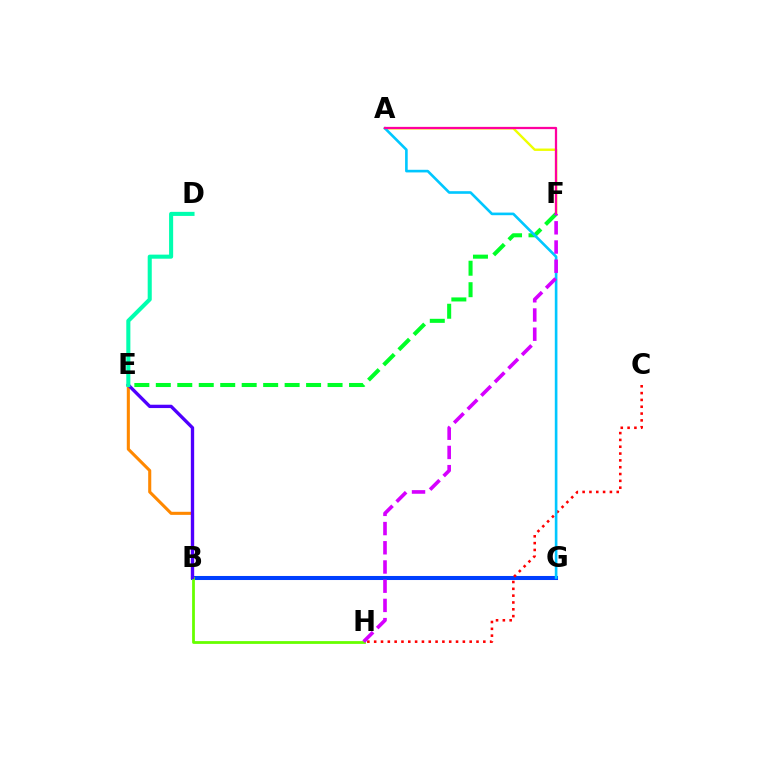{('B', 'E'): [{'color': '#ff8800', 'line_style': 'solid', 'thickness': 2.22}, {'color': '#4f00ff', 'line_style': 'solid', 'thickness': 2.4}], ('B', 'G'): [{'color': '#003fff', 'line_style': 'solid', 'thickness': 2.92}], ('C', 'H'): [{'color': '#ff0000', 'line_style': 'dotted', 'thickness': 1.85}], ('A', 'F'): [{'color': '#eeff00', 'line_style': 'solid', 'thickness': 1.72}, {'color': '#ff00a0', 'line_style': 'solid', 'thickness': 1.63}], ('E', 'F'): [{'color': '#00ff27', 'line_style': 'dashed', 'thickness': 2.92}], ('B', 'H'): [{'color': '#66ff00', 'line_style': 'solid', 'thickness': 2.0}], ('A', 'G'): [{'color': '#00c7ff', 'line_style': 'solid', 'thickness': 1.89}], ('F', 'H'): [{'color': '#d600ff', 'line_style': 'dashed', 'thickness': 2.61}], ('D', 'E'): [{'color': '#00ffaf', 'line_style': 'solid', 'thickness': 2.93}]}